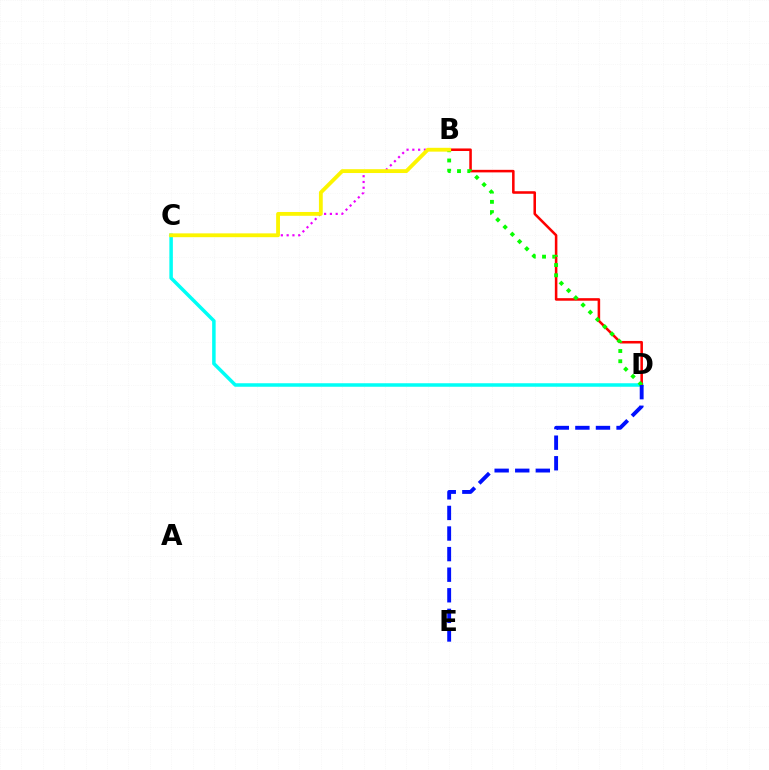{('B', 'C'): [{'color': '#ee00ff', 'line_style': 'dotted', 'thickness': 1.57}, {'color': '#fcf500', 'line_style': 'solid', 'thickness': 2.76}], ('C', 'D'): [{'color': '#00fff6', 'line_style': 'solid', 'thickness': 2.52}], ('B', 'D'): [{'color': '#ff0000', 'line_style': 'solid', 'thickness': 1.83}, {'color': '#08ff00', 'line_style': 'dotted', 'thickness': 2.78}], ('D', 'E'): [{'color': '#0010ff', 'line_style': 'dashed', 'thickness': 2.8}]}